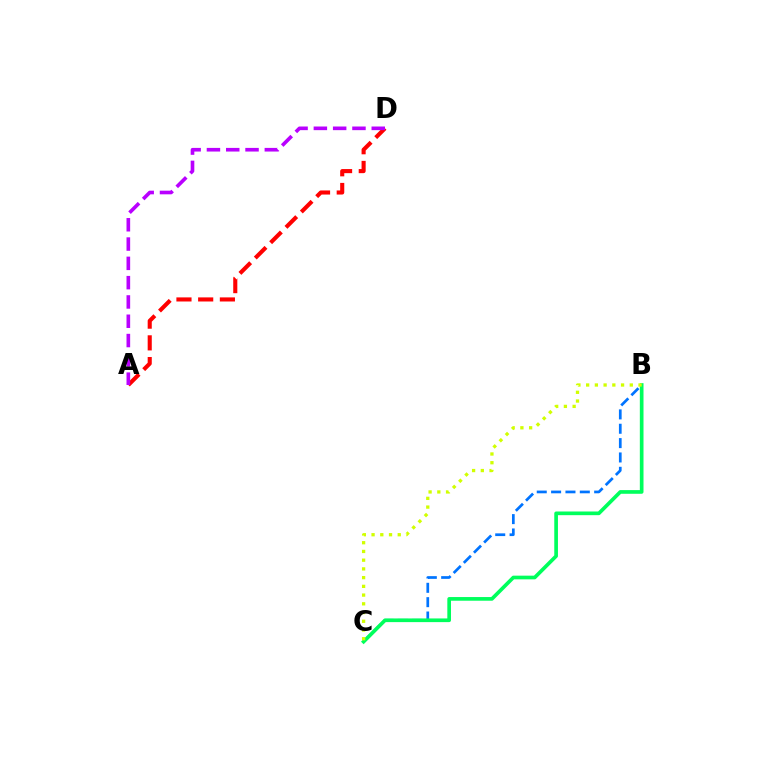{('A', 'D'): [{'color': '#ff0000', 'line_style': 'dashed', 'thickness': 2.95}, {'color': '#b900ff', 'line_style': 'dashed', 'thickness': 2.62}], ('B', 'C'): [{'color': '#0074ff', 'line_style': 'dashed', 'thickness': 1.95}, {'color': '#00ff5c', 'line_style': 'solid', 'thickness': 2.65}, {'color': '#d1ff00', 'line_style': 'dotted', 'thickness': 2.37}]}